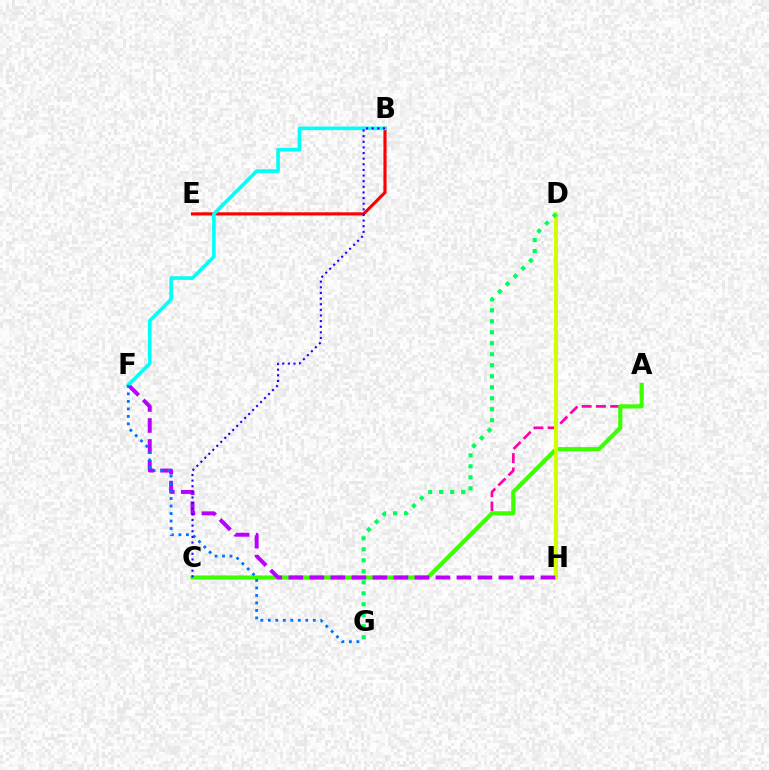{('B', 'E'): [{'color': '#ff0000', 'line_style': 'solid', 'thickness': 2.26}], ('A', 'C'): [{'color': '#ff00ac', 'line_style': 'dashed', 'thickness': 1.94}, {'color': '#3dff00', 'line_style': 'solid', 'thickness': 2.99}], ('D', 'H'): [{'color': '#ff9400', 'line_style': 'dashed', 'thickness': 2.18}, {'color': '#d1ff00', 'line_style': 'solid', 'thickness': 2.84}], ('F', 'H'): [{'color': '#b900ff', 'line_style': 'dashed', 'thickness': 2.85}], ('D', 'G'): [{'color': '#00ff5c', 'line_style': 'dotted', 'thickness': 2.99}], ('B', 'F'): [{'color': '#00fff6', 'line_style': 'solid', 'thickness': 2.6}], ('F', 'G'): [{'color': '#0074ff', 'line_style': 'dotted', 'thickness': 2.04}], ('B', 'C'): [{'color': '#2500ff', 'line_style': 'dotted', 'thickness': 1.53}]}